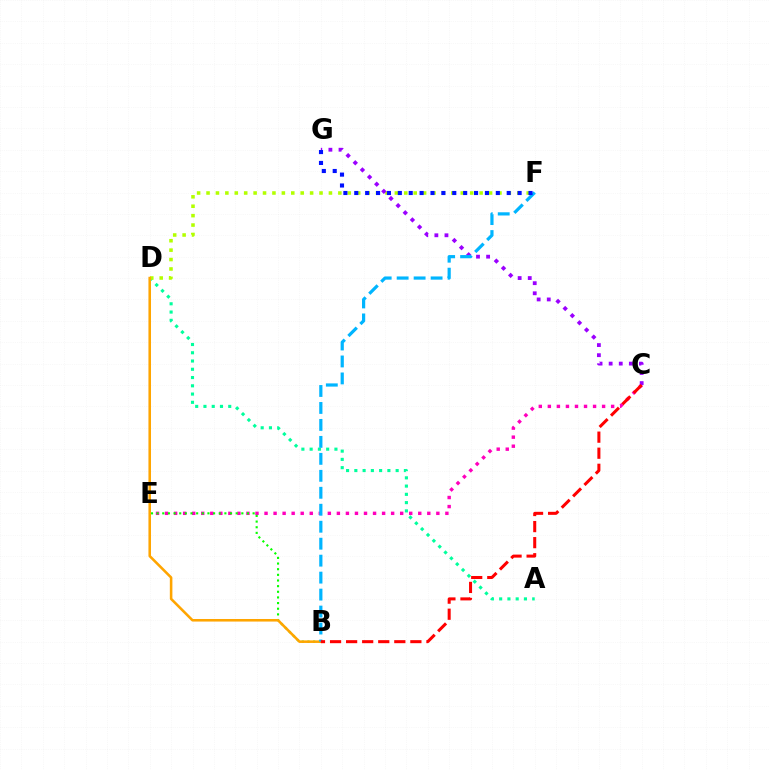{('C', 'E'): [{'color': '#ff00bd', 'line_style': 'dotted', 'thickness': 2.46}], ('A', 'D'): [{'color': '#00ff9d', 'line_style': 'dotted', 'thickness': 2.24}], ('D', 'F'): [{'color': '#b3ff00', 'line_style': 'dotted', 'thickness': 2.56}], ('B', 'E'): [{'color': '#08ff00', 'line_style': 'dotted', 'thickness': 1.53}], ('B', 'D'): [{'color': '#ffa500', 'line_style': 'solid', 'thickness': 1.85}], ('C', 'G'): [{'color': '#9b00ff', 'line_style': 'dotted', 'thickness': 2.74}], ('B', 'F'): [{'color': '#00b5ff', 'line_style': 'dashed', 'thickness': 2.31}], ('F', 'G'): [{'color': '#0010ff', 'line_style': 'dotted', 'thickness': 2.96}], ('B', 'C'): [{'color': '#ff0000', 'line_style': 'dashed', 'thickness': 2.18}]}